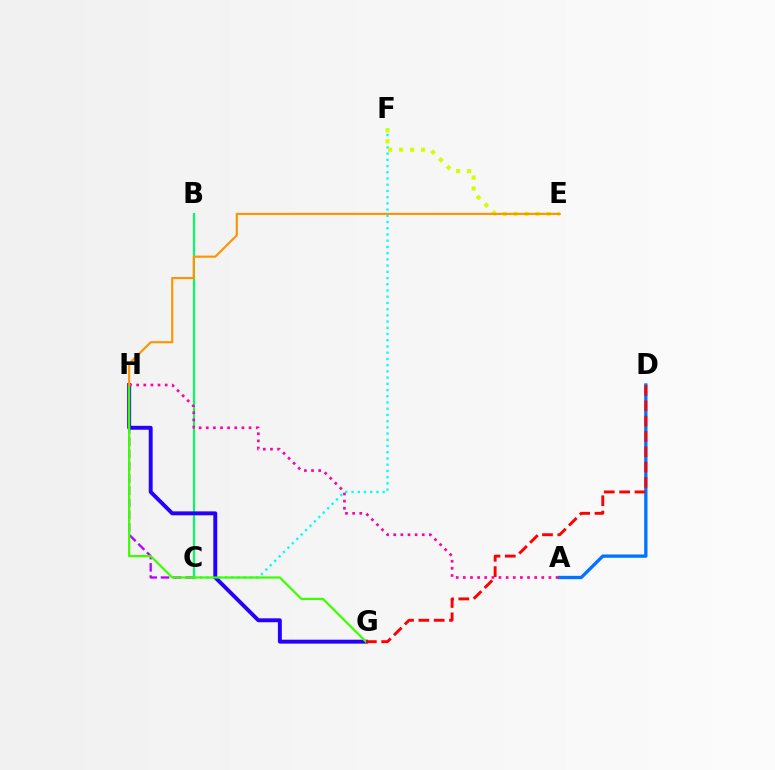{('C', 'H'): [{'color': '#b900ff', 'line_style': 'dashed', 'thickness': 1.66}], ('A', 'D'): [{'color': '#0074ff', 'line_style': 'solid', 'thickness': 2.39}], ('B', 'C'): [{'color': '#00ff5c', 'line_style': 'solid', 'thickness': 1.53}], ('C', 'F'): [{'color': '#00fff6', 'line_style': 'dotted', 'thickness': 1.69}], ('G', 'H'): [{'color': '#2500ff', 'line_style': 'solid', 'thickness': 2.82}, {'color': '#3dff00', 'line_style': 'solid', 'thickness': 1.6}], ('A', 'H'): [{'color': '#ff00ac', 'line_style': 'dotted', 'thickness': 1.94}], ('D', 'G'): [{'color': '#ff0000', 'line_style': 'dashed', 'thickness': 2.08}], ('E', 'F'): [{'color': '#d1ff00', 'line_style': 'dotted', 'thickness': 2.98}], ('E', 'H'): [{'color': '#ff9400', 'line_style': 'solid', 'thickness': 1.55}]}